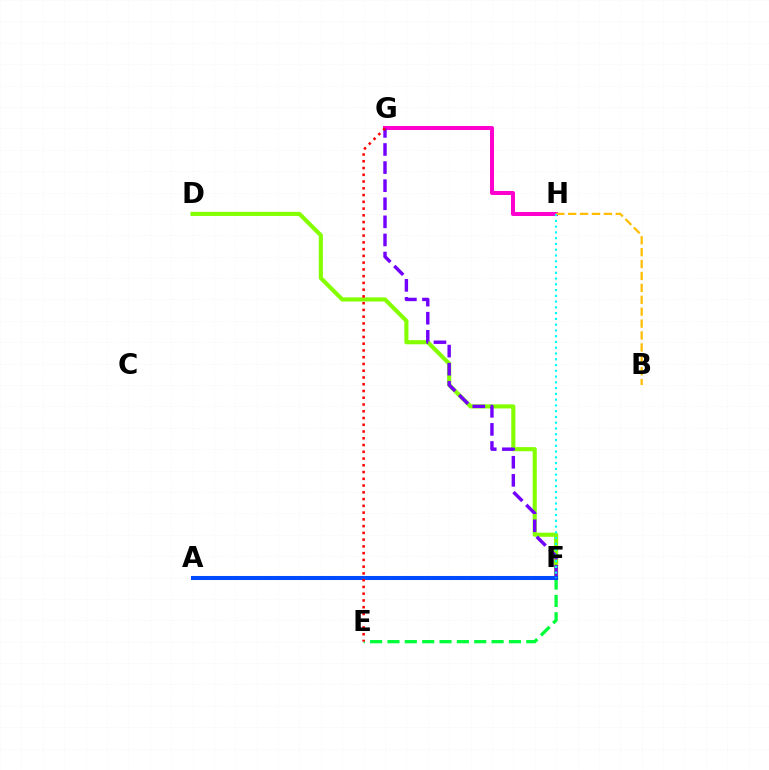{('G', 'H'): [{'color': '#ff00cf', 'line_style': 'solid', 'thickness': 2.89}], ('D', 'F'): [{'color': '#84ff00', 'line_style': 'solid', 'thickness': 2.97}], ('F', 'G'): [{'color': '#7200ff', 'line_style': 'dashed', 'thickness': 2.46}], ('E', 'F'): [{'color': '#00ff39', 'line_style': 'dashed', 'thickness': 2.36}], ('B', 'H'): [{'color': '#ffbd00', 'line_style': 'dashed', 'thickness': 1.62}], ('A', 'F'): [{'color': '#004bff', 'line_style': 'solid', 'thickness': 2.93}], ('E', 'G'): [{'color': '#ff0000', 'line_style': 'dotted', 'thickness': 1.84}], ('F', 'H'): [{'color': '#00fff6', 'line_style': 'dotted', 'thickness': 1.57}]}